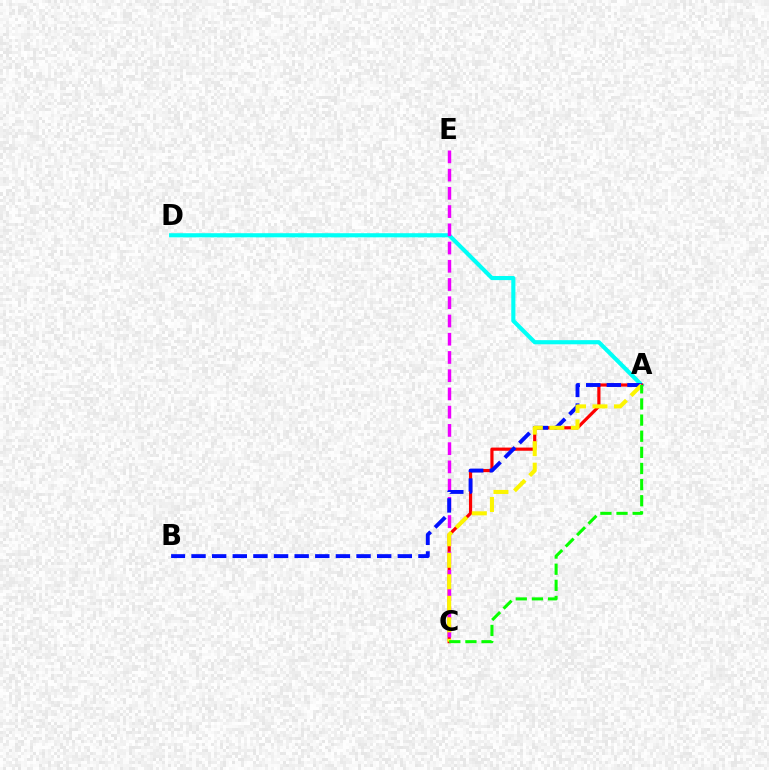{('A', 'D'): [{'color': '#00fff6', 'line_style': 'solid', 'thickness': 2.96}], ('A', 'C'): [{'color': '#ff0000', 'line_style': 'solid', 'thickness': 2.29}, {'color': '#fcf500', 'line_style': 'dashed', 'thickness': 2.92}, {'color': '#08ff00', 'line_style': 'dashed', 'thickness': 2.19}], ('C', 'E'): [{'color': '#ee00ff', 'line_style': 'dashed', 'thickness': 2.48}], ('A', 'B'): [{'color': '#0010ff', 'line_style': 'dashed', 'thickness': 2.8}]}